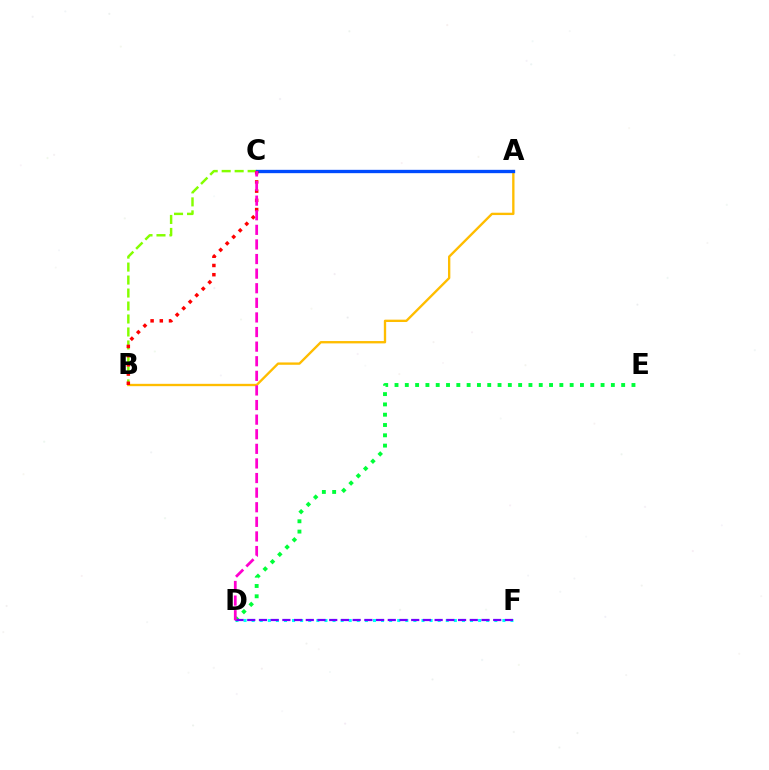{('A', 'B'): [{'color': '#ffbd00', 'line_style': 'solid', 'thickness': 1.69}], ('D', 'F'): [{'color': '#00fff6', 'line_style': 'dotted', 'thickness': 2.2}, {'color': '#7200ff', 'line_style': 'dashed', 'thickness': 1.59}], ('B', 'C'): [{'color': '#84ff00', 'line_style': 'dashed', 'thickness': 1.76}, {'color': '#ff0000', 'line_style': 'dotted', 'thickness': 2.5}], ('D', 'E'): [{'color': '#00ff39', 'line_style': 'dotted', 'thickness': 2.8}], ('A', 'C'): [{'color': '#004bff', 'line_style': 'solid', 'thickness': 2.4}], ('C', 'D'): [{'color': '#ff00cf', 'line_style': 'dashed', 'thickness': 1.98}]}